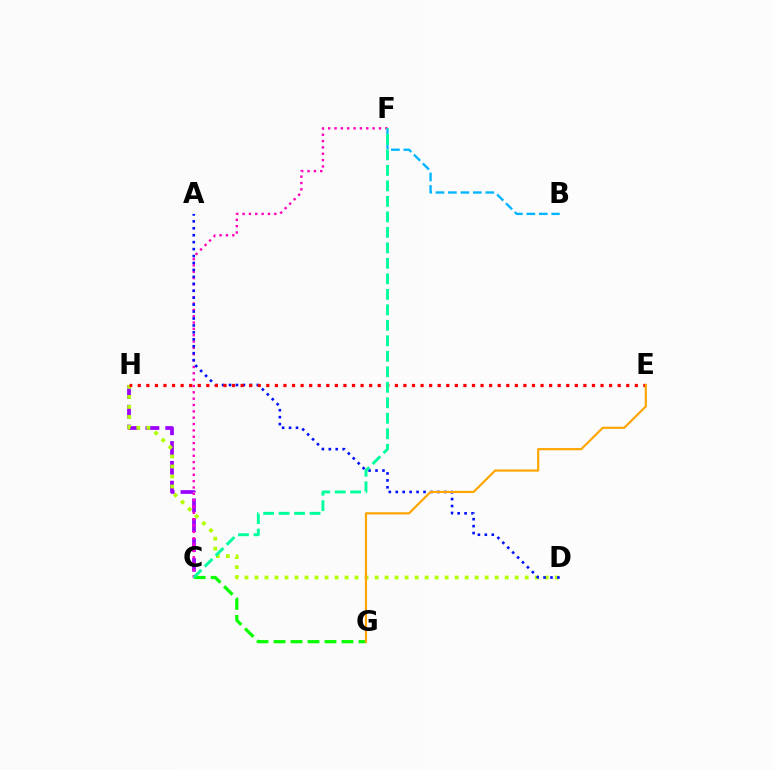{('C', 'G'): [{'color': '#08ff00', 'line_style': 'dashed', 'thickness': 2.31}], ('C', 'H'): [{'color': '#9b00ff', 'line_style': 'dashed', 'thickness': 2.69}], ('C', 'F'): [{'color': '#ff00bd', 'line_style': 'dotted', 'thickness': 1.72}, {'color': '#00ff9d', 'line_style': 'dashed', 'thickness': 2.1}], ('D', 'H'): [{'color': '#b3ff00', 'line_style': 'dotted', 'thickness': 2.72}], ('B', 'F'): [{'color': '#00b5ff', 'line_style': 'dashed', 'thickness': 1.69}], ('A', 'D'): [{'color': '#0010ff', 'line_style': 'dotted', 'thickness': 1.89}], ('E', 'H'): [{'color': '#ff0000', 'line_style': 'dotted', 'thickness': 2.33}], ('E', 'G'): [{'color': '#ffa500', 'line_style': 'solid', 'thickness': 1.56}]}